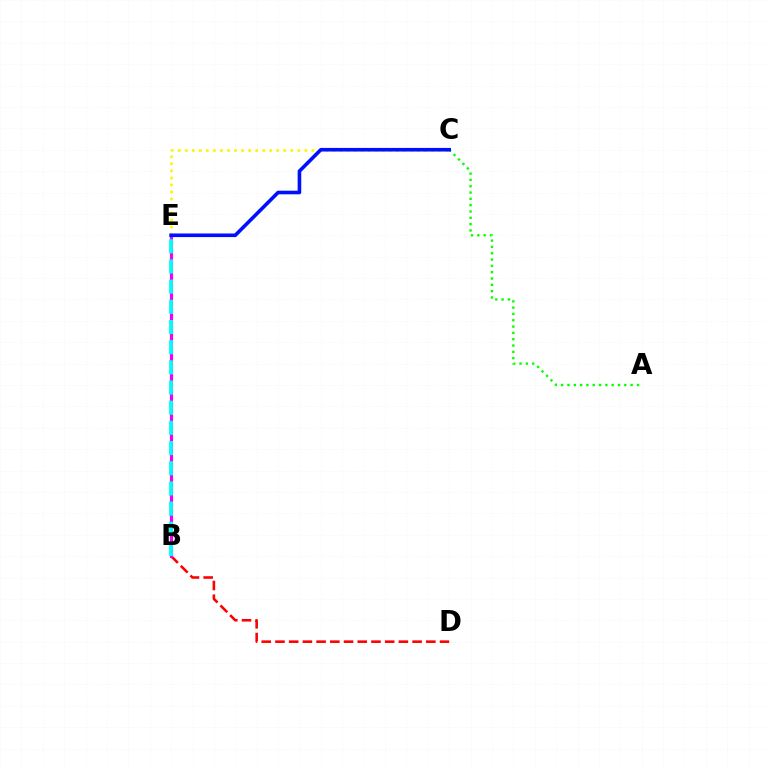{('B', 'D'): [{'color': '#ff0000', 'line_style': 'dashed', 'thickness': 1.86}], ('B', 'E'): [{'color': '#ee00ff', 'line_style': 'solid', 'thickness': 2.25}, {'color': '#00fff6', 'line_style': 'dashed', 'thickness': 2.74}], ('C', 'E'): [{'color': '#fcf500', 'line_style': 'dotted', 'thickness': 1.91}, {'color': '#0010ff', 'line_style': 'solid', 'thickness': 2.6}], ('A', 'C'): [{'color': '#08ff00', 'line_style': 'dotted', 'thickness': 1.72}]}